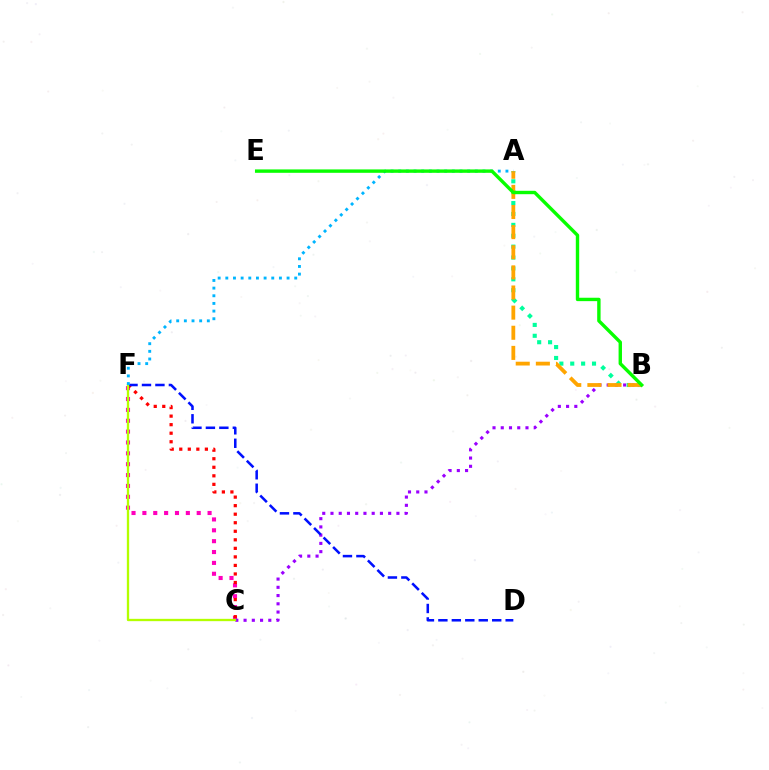{('C', 'F'): [{'color': '#ff00bd', 'line_style': 'dotted', 'thickness': 2.95}, {'color': '#ff0000', 'line_style': 'dotted', 'thickness': 2.32}, {'color': '#b3ff00', 'line_style': 'solid', 'thickness': 1.67}], ('B', 'C'): [{'color': '#9b00ff', 'line_style': 'dotted', 'thickness': 2.24}], ('D', 'F'): [{'color': '#0010ff', 'line_style': 'dashed', 'thickness': 1.83}], ('A', 'B'): [{'color': '#00ff9d', 'line_style': 'dotted', 'thickness': 2.96}, {'color': '#ffa500', 'line_style': 'dashed', 'thickness': 2.73}], ('A', 'F'): [{'color': '#00b5ff', 'line_style': 'dotted', 'thickness': 2.08}], ('B', 'E'): [{'color': '#08ff00', 'line_style': 'solid', 'thickness': 2.44}]}